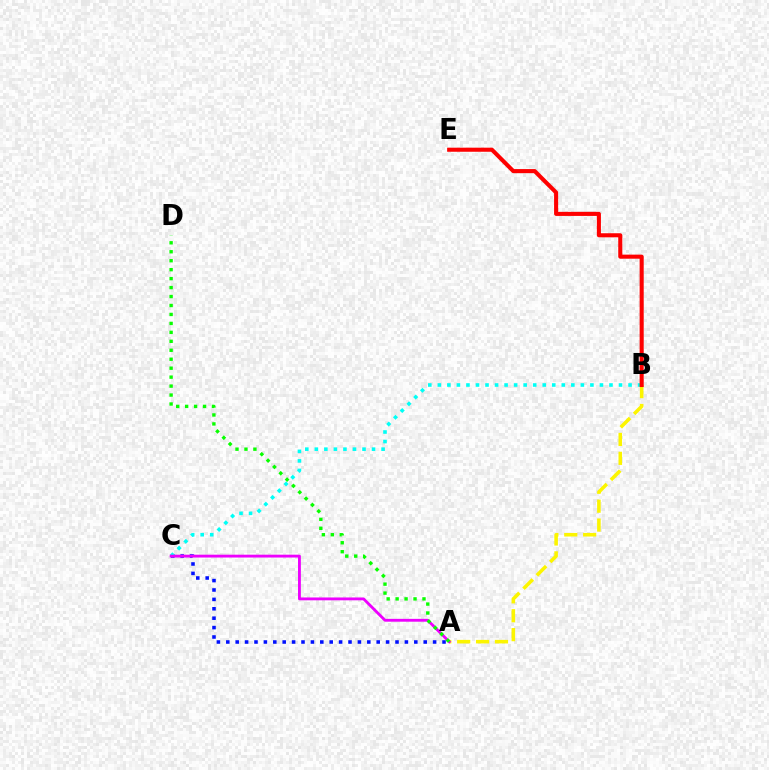{('A', 'C'): [{'color': '#0010ff', 'line_style': 'dotted', 'thickness': 2.55}, {'color': '#ee00ff', 'line_style': 'solid', 'thickness': 2.05}], ('B', 'C'): [{'color': '#00fff6', 'line_style': 'dotted', 'thickness': 2.59}], ('A', 'B'): [{'color': '#fcf500', 'line_style': 'dashed', 'thickness': 2.57}], ('A', 'D'): [{'color': '#08ff00', 'line_style': 'dotted', 'thickness': 2.43}], ('B', 'E'): [{'color': '#ff0000', 'line_style': 'solid', 'thickness': 2.93}]}